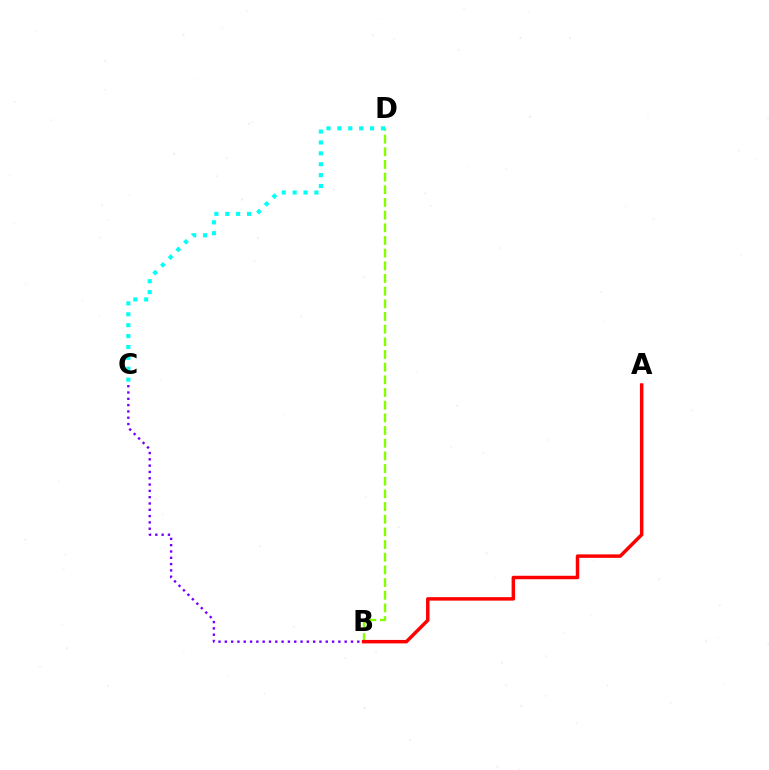{('B', 'D'): [{'color': '#84ff00', 'line_style': 'dashed', 'thickness': 1.72}], ('C', 'D'): [{'color': '#00fff6', 'line_style': 'dotted', 'thickness': 2.96}], ('B', 'C'): [{'color': '#7200ff', 'line_style': 'dotted', 'thickness': 1.71}], ('A', 'B'): [{'color': '#ff0000', 'line_style': 'solid', 'thickness': 2.5}]}